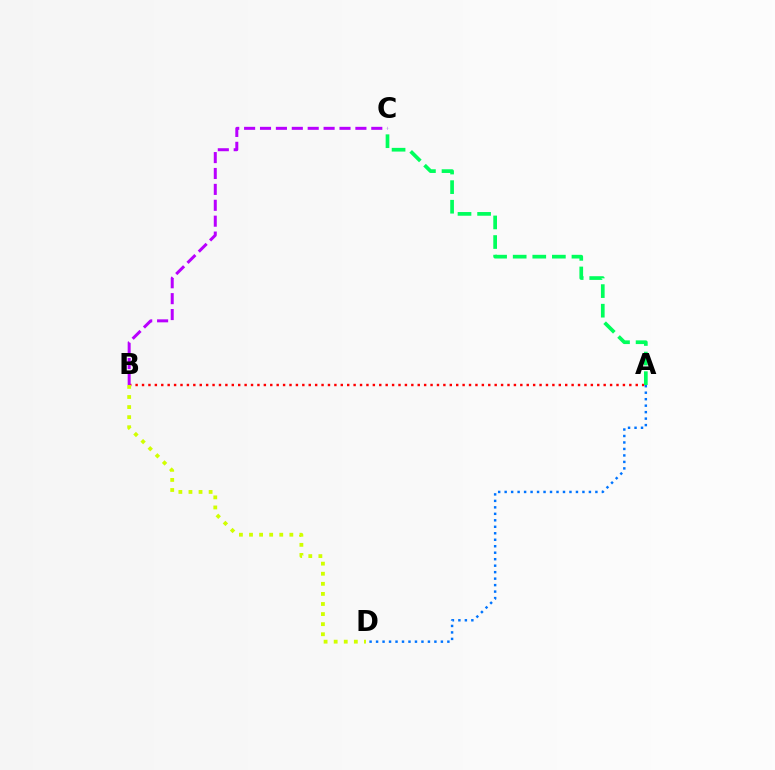{('A', 'B'): [{'color': '#ff0000', 'line_style': 'dotted', 'thickness': 1.74}], ('B', 'C'): [{'color': '#b900ff', 'line_style': 'dashed', 'thickness': 2.16}], ('A', 'C'): [{'color': '#00ff5c', 'line_style': 'dashed', 'thickness': 2.66}], ('A', 'D'): [{'color': '#0074ff', 'line_style': 'dotted', 'thickness': 1.76}], ('B', 'D'): [{'color': '#d1ff00', 'line_style': 'dotted', 'thickness': 2.74}]}